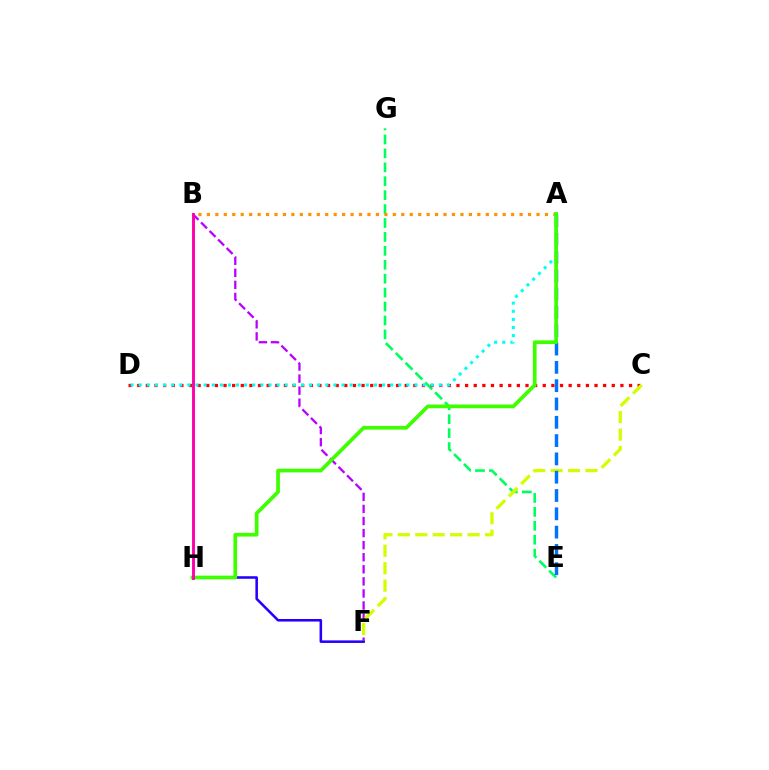{('E', 'G'): [{'color': '#00ff5c', 'line_style': 'dashed', 'thickness': 1.89}], ('A', 'B'): [{'color': '#ff9400', 'line_style': 'dotted', 'thickness': 2.3}], ('C', 'D'): [{'color': '#ff0000', 'line_style': 'dotted', 'thickness': 2.34}], ('B', 'F'): [{'color': '#b900ff', 'line_style': 'dashed', 'thickness': 1.64}], ('C', 'F'): [{'color': '#d1ff00', 'line_style': 'dashed', 'thickness': 2.37}], ('A', 'E'): [{'color': '#0074ff', 'line_style': 'dashed', 'thickness': 2.49}], ('A', 'D'): [{'color': '#00fff6', 'line_style': 'dotted', 'thickness': 2.2}], ('F', 'H'): [{'color': '#2500ff', 'line_style': 'solid', 'thickness': 1.84}], ('A', 'H'): [{'color': '#3dff00', 'line_style': 'solid', 'thickness': 2.67}], ('B', 'H'): [{'color': '#ff00ac', 'line_style': 'solid', 'thickness': 2.1}]}